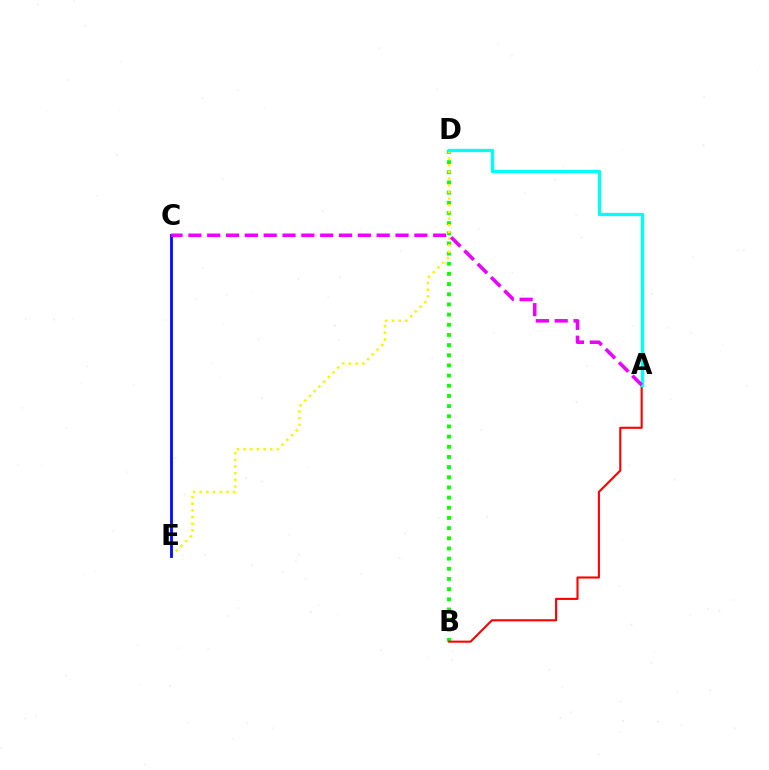{('B', 'D'): [{'color': '#08ff00', 'line_style': 'dotted', 'thickness': 2.76}], ('D', 'E'): [{'color': '#fcf500', 'line_style': 'dotted', 'thickness': 1.81}], ('A', 'B'): [{'color': '#ff0000', 'line_style': 'solid', 'thickness': 1.51}], ('A', 'D'): [{'color': '#00fff6', 'line_style': 'solid', 'thickness': 2.39}], ('C', 'E'): [{'color': '#0010ff', 'line_style': 'solid', 'thickness': 2.05}], ('A', 'C'): [{'color': '#ee00ff', 'line_style': 'dashed', 'thickness': 2.56}]}